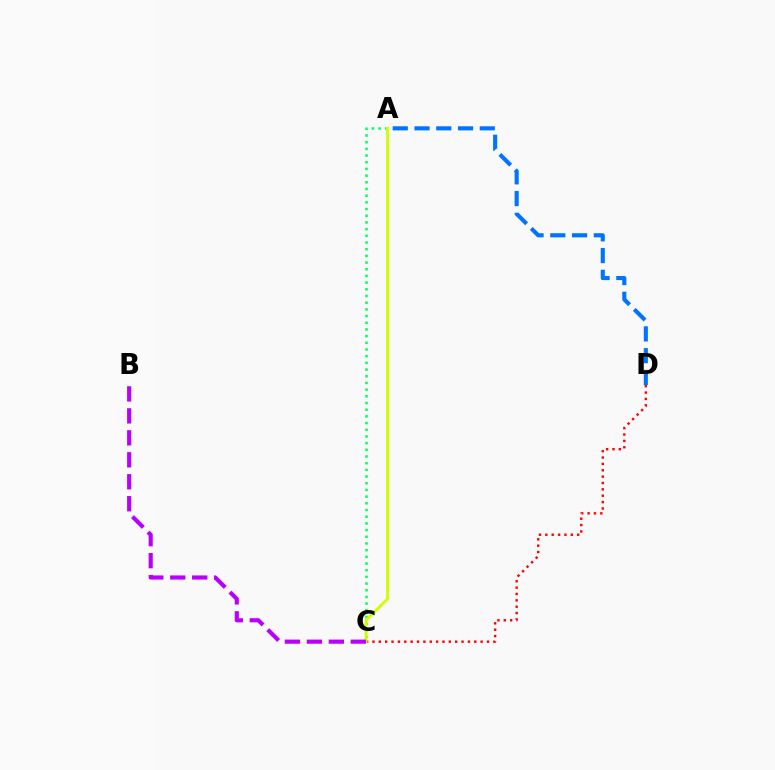{('C', 'D'): [{'color': '#ff0000', 'line_style': 'dotted', 'thickness': 1.73}], ('A', 'C'): [{'color': '#00ff5c', 'line_style': 'dotted', 'thickness': 1.82}, {'color': '#d1ff00', 'line_style': 'solid', 'thickness': 2.1}], ('A', 'D'): [{'color': '#0074ff', 'line_style': 'dashed', 'thickness': 2.96}], ('B', 'C'): [{'color': '#b900ff', 'line_style': 'dashed', 'thickness': 2.98}]}